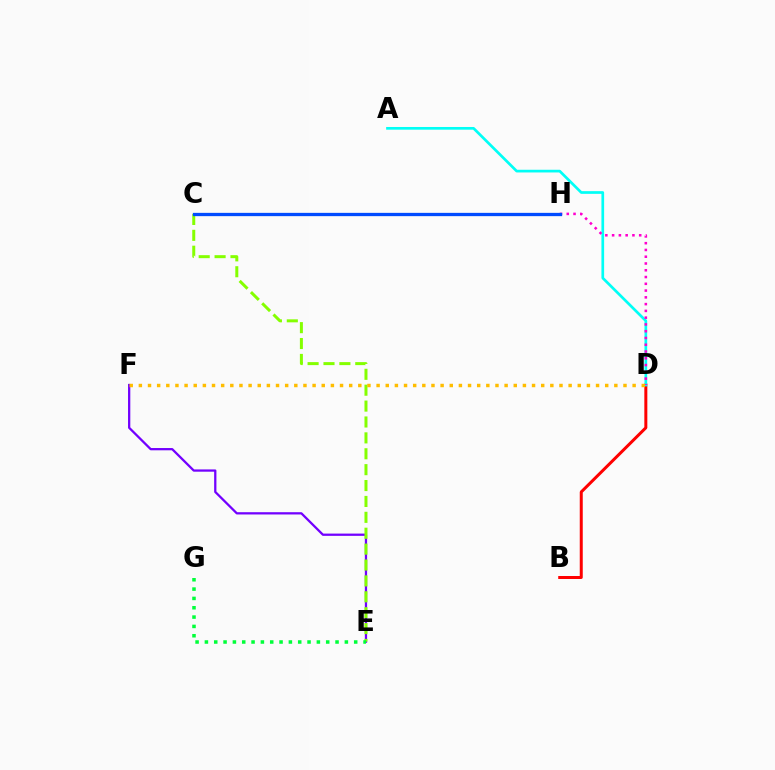{('B', 'D'): [{'color': '#ff0000', 'line_style': 'solid', 'thickness': 2.16}], ('E', 'F'): [{'color': '#7200ff', 'line_style': 'solid', 'thickness': 1.63}], ('A', 'D'): [{'color': '#00fff6', 'line_style': 'solid', 'thickness': 1.94}], ('C', 'E'): [{'color': '#84ff00', 'line_style': 'dashed', 'thickness': 2.16}], ('E', 'G'): [{'color': '#00ff39', 'line_style': 'dotted', 'thickness': 2.54}], ('D', 'H'): [{'color': '#ff00cf', 'line_style': 'dotted', 'thickness': 1.84}], ('C', 'H'): [{'color': '#004bff', 'line_style': 'solid', 'thickness': 2.37}], ('D', 'F'): [{'color': '#ffbd00', 'line_style': 'dotted', 'thickness': 2.48}]}